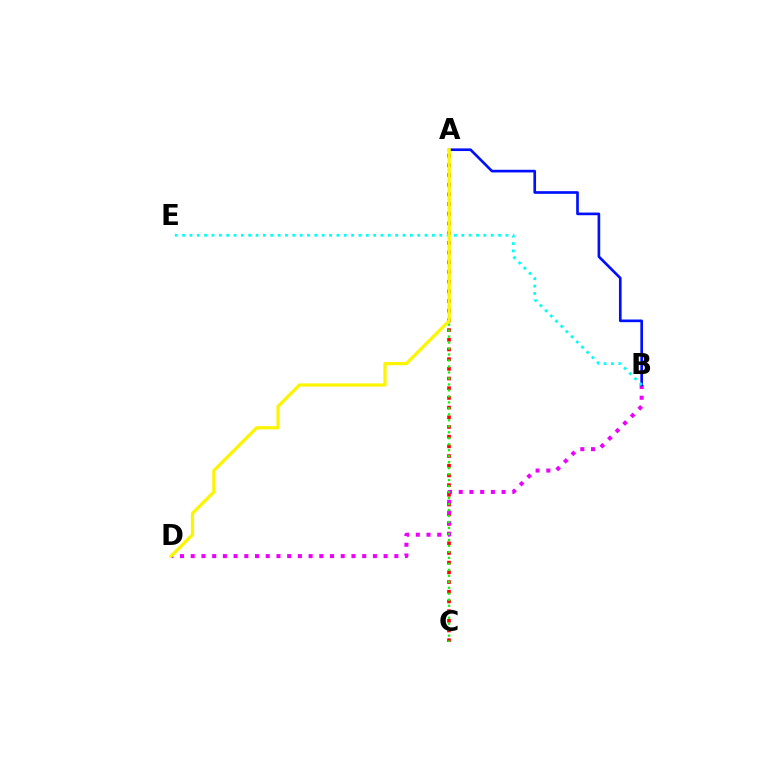{('A', 'C'): [{'color': '#ff0000', 'line_style': 'dotted', 'thickness': 2.63}, {'color': '#08ff00', 'line_style': 'dotted', 'thickness': 1.63}], ('B', 'D'): [{'color': '#ee00ff', 'line_style': 'dotted', 'thickness': 2.91}], ('A', 'B'): [{'color': '#0010ff', 'line_style': 'solid', 'thickness': 1.92}], ('B', 'E'): [{'color': '#00fff6', 'line_style': 'dotted', 'thickness': 2.0}], ('A', 'D'): [{'color': '#fcf500', 'line_style': 'solid', 'thickness': 2.33}]}